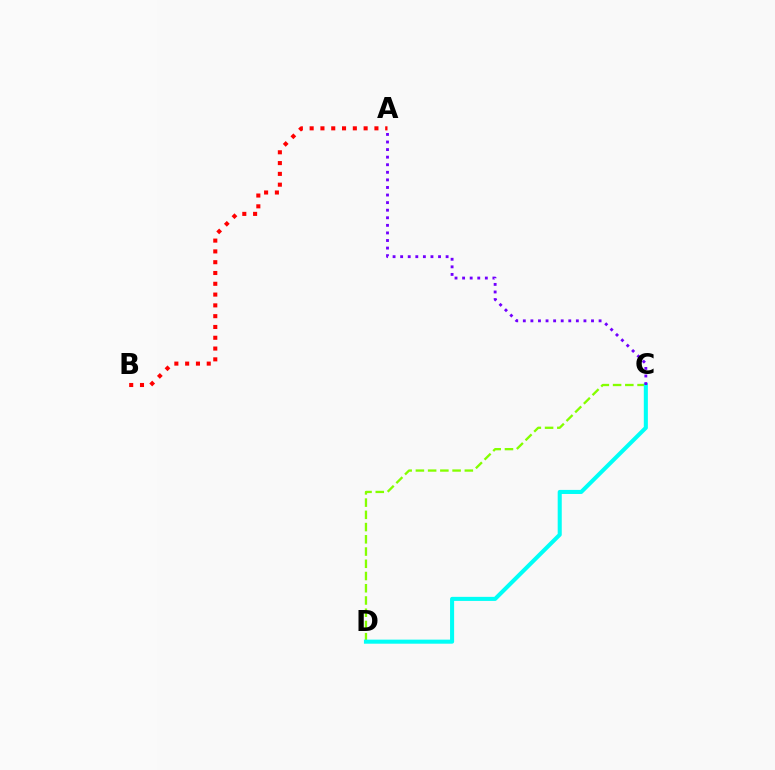{('C', 'D'): [{'color': '#84ff00', 'line_style': 'dashed', 'thickness': 1.66}, {'color': '#00fff6', 'line_style': 'solid', 'thickness': 2.92}], ('A', 'C'): [{'color': '#7200ff', 'line_style': 'dotted', 'thickness': 2.06}], ('A', 'B'): [{'color': '#ff0000', 'line_style': 'dotted', 'thickness': 2.93}]}